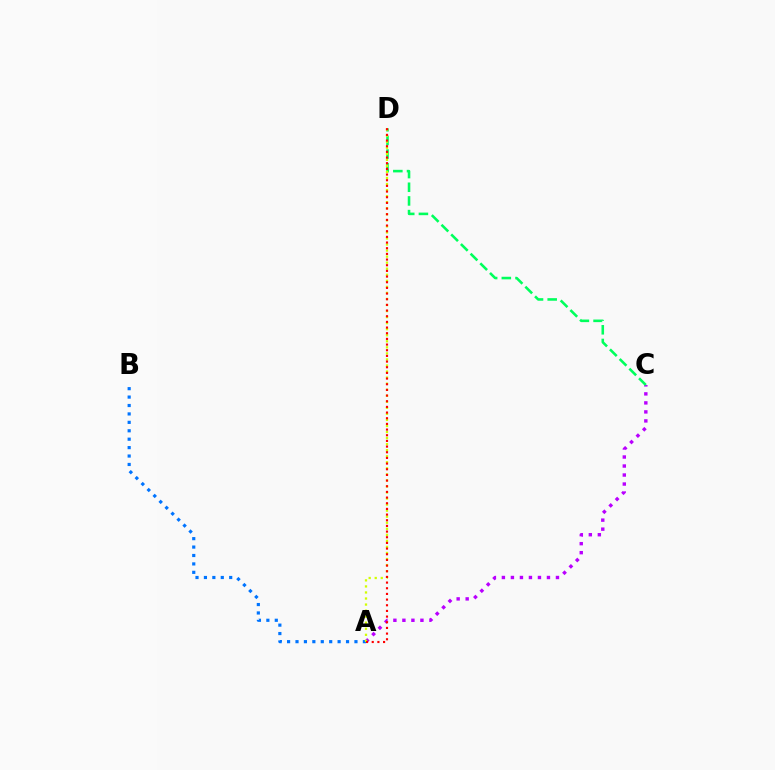{('A', 'C'): [{'color': '#b900ff', 'line_style': 'dotted', 'thickness': 2.45}], ('C', 'D'): [{'color': '#00ff5c', 'line_style': 'dashed', 'thickness': 1.86}], ('A', 'B'): [{'color': '#0074ff', 'line_style': 'dotted', 'thickness': 2.29}], ('A', 'D'): [{'color': '#d1ff00', 'line_style': 'dotted', 'thickness': 1.64}, {'color': '#ff0000', 'line_style': 'dotted', 'thickness': 1.54}]}